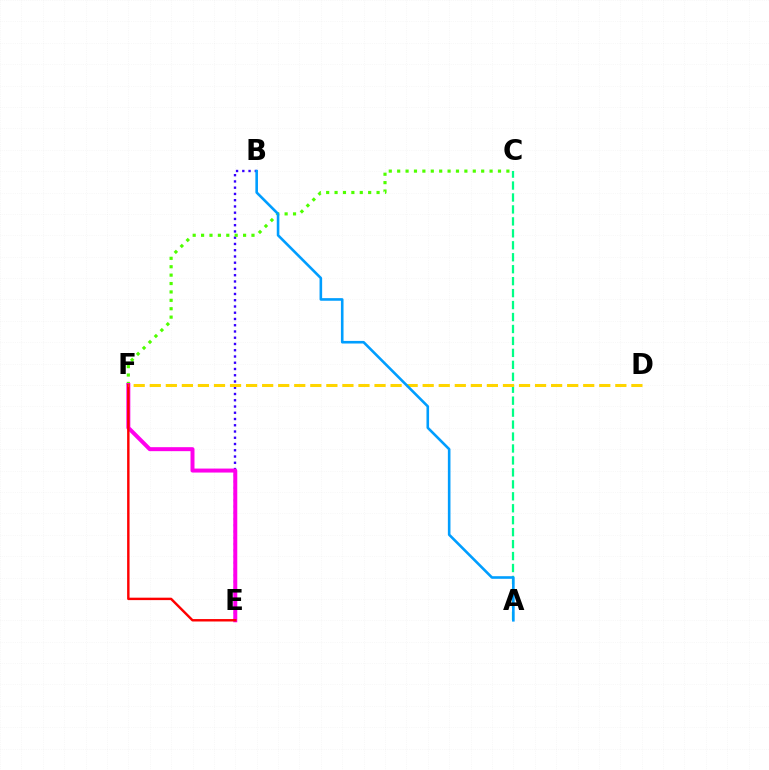{('B', 'E'): [{'color': '#3700ff', 'line_style': 'dotted', 'thickness': 1.7}], ('C', 'F'): [{'color': '#4fff00', 'line_style': 'dotted', 'thickness': 2.28}], ('A', 'C'): [{'color': '#00ff86', 'line_style': 'dashed', 'thickness': 1.62}], ('E', 'F'): [{'color': '#ff00ed', 'line_style': 'solid', 'thickness': 2.87}, {'color': '#ff0000', 'line_style': 'solid', 'thickness': 1.75}], ('D', 'F'): [{'color': '#ffd500', 'line_style': 'dashed', 'thickness': 2.18}], ('A', 'B'): [{'color': '#009eff', 'line_style': 'solid', 'thickness': 1.88}]}